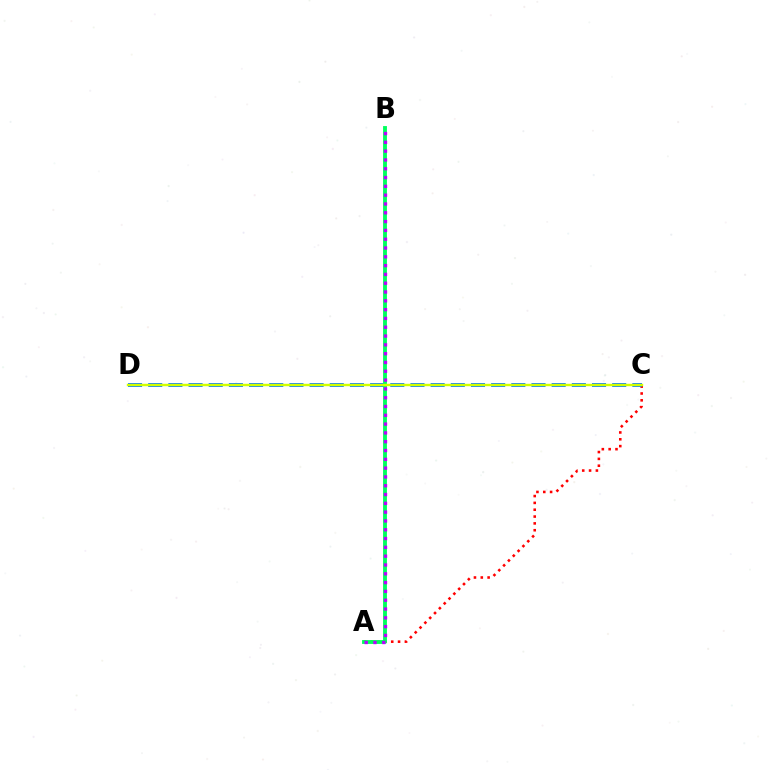{('A', 'C'): [{'color': '#ff0000', 'line_style': 'dotted', 'thickness': 1.86}], ('C', 'D'): [{'color': '#0074ff', 'line_style': 'dashed', 'thickness': 2.74}, {'color': '#d1ff00', 'line_style': 'solid', 'thickness': 1.73}], ('A', 'B'): [{'color': '#00ff5c', 'line_style': 'solid', 'thickness': 2.77}, {'color': '#b900ff', 'line_style': 'dotted', 'thickness': 2.39}]}